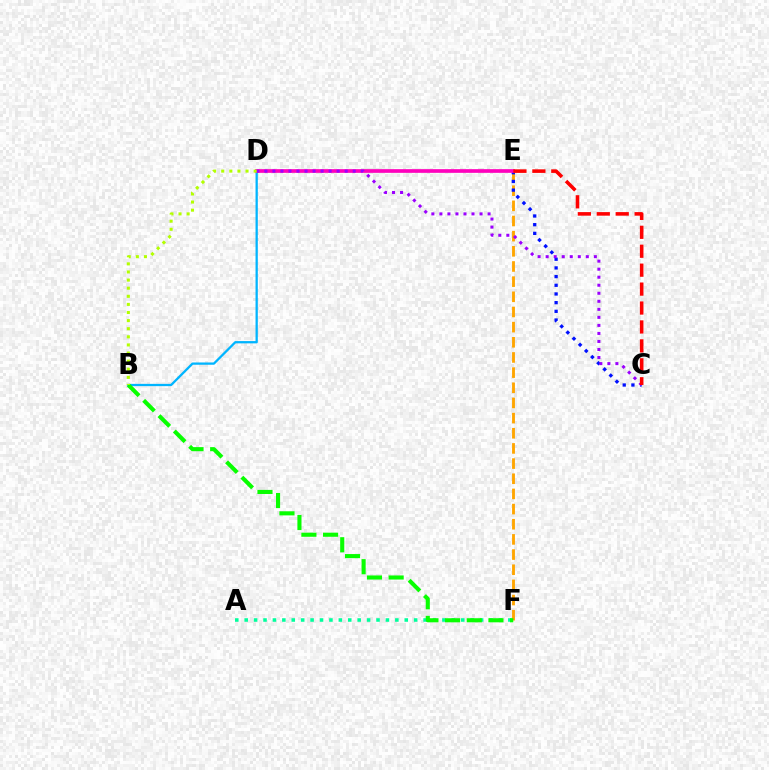{('E', 'F'): [{'color': '#ffa500', 'line_style': 'dashed', 'thickness': 2.06}], ('C', 'E'): [{'color': '#0010ff', 'line_style': 'dotted', 'thickness': 2.36}, {'color': '#ff0000', 'line_style': 'dashed', 'thickness': 2.57}], ('B', 'D'): [{'color': '#00b5ff', 'line_style': 'solid', 'thickness': 1.64}, {'color': '#b3ff00', 'line_style': 'dotted', 'thickness': 2.2}], ('D', 'E'): [{'color': '#ff00bd', 'line_style': 'solid', 'thickness': 2.65}], ('A', 'F'): [{'color': '#00ff9d', 'line_style': 'dotted', 'thickness': 2.56}], ('C', 'D'): [{'color': '#9b00ff', 'line_style': 'dotted', 'thickness': 2.18}], ('B', 'F'): [{'color': '#08ff00', 'line_style': 'dashed', 'thickness': 2.94}]}